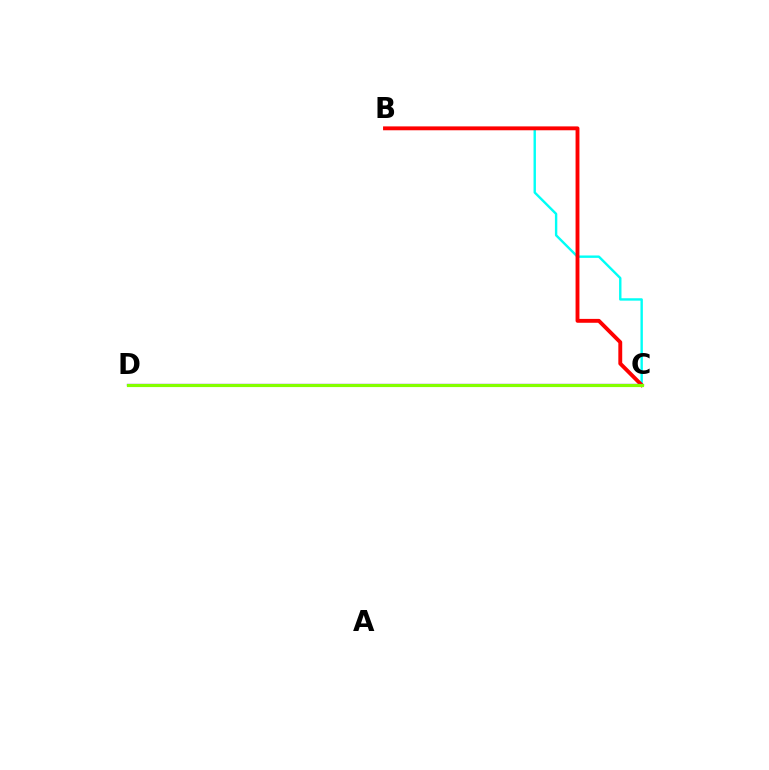{('B', 'C'): [{'color': '#00fff6', 'line_style': 'solid', 'thickness': 1.73}, {'color': '#ff0000', 'line_style': 'solid', 'thickness': 2.79}], ('C', 'D'): [{'color': '#7200ff', 'line_style': 'solid', 'thickness': 1.62}, {'color': '#84ff00', 'line_style': 'solid', 'thickness': 2.27}]}